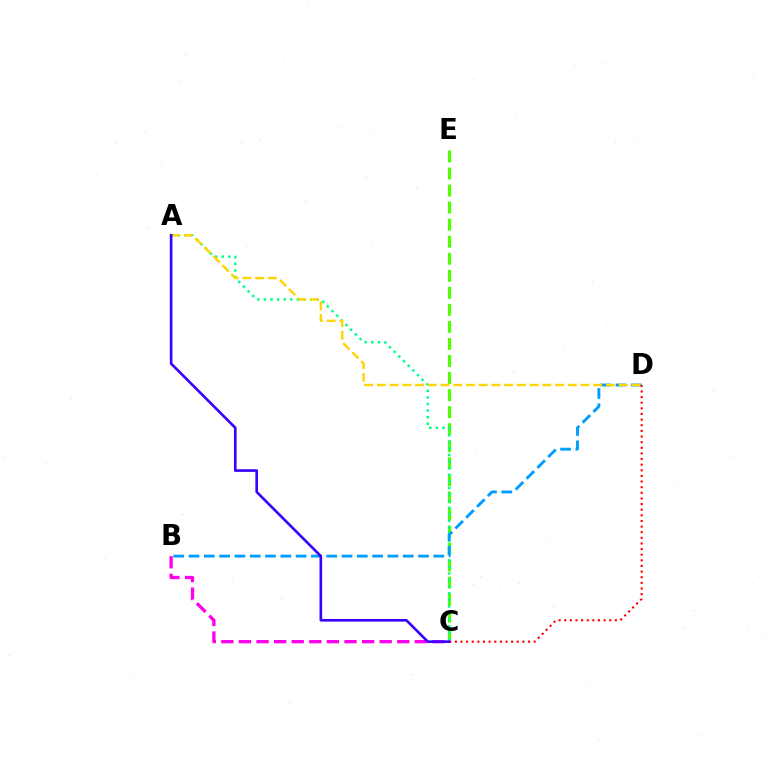{('B', 'C'): [{'color': '#ff00ed', 'line_style': 'dashed', 'thickness': 2.39}], ('C', 'E'): [{'color': '#4fff00', 'line_style': 'dashed', 'thickness': 2.32}], ('A', 'C'): [{'color': '#00ff86', 'line_style': 'dotted', 'thickness': 1.79}, {'color': '#3700ff', 'line_style': 'solid', 'thickness': 1.89}], ('B', 'D'): [{'color': '#009eff', 'line_style': 'dashed', 'thickness': 2.08}], ('C', 'D'): [{'color': '#ff0000', 'line_style': 'dotted', 'thickness': 1.53}], ('A', 'D'): [{'color': '#ffd500', 'line_style': 'dashed', 'thickness': 1.73}]}